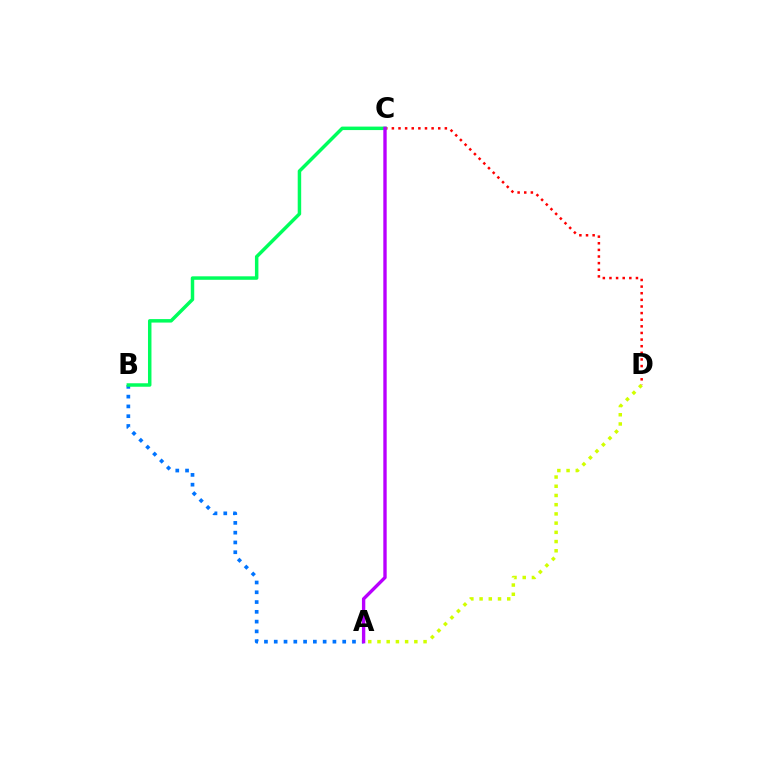{('A', 'B'): [{'color': '#0074ff', 'line_style': 'dotted', 'thickness': 2.66}], ('C', 'D'): [{'color': '#ff0000', 'line_style': 'dotted', 'thickness': 1.8}], ('B', 'C'): [{'color': '#00ff5c', 'line_style': 'solid', 'thickness': 2.5}], ('A', 'C'): [{'color': '#b900ff', 'line_style': 'solid', 'thickness': 2.42}], ('A', 'D'): [{'color': '#d1ff00', 'line_style': 'dotted', 'thickness': 2.5}]}